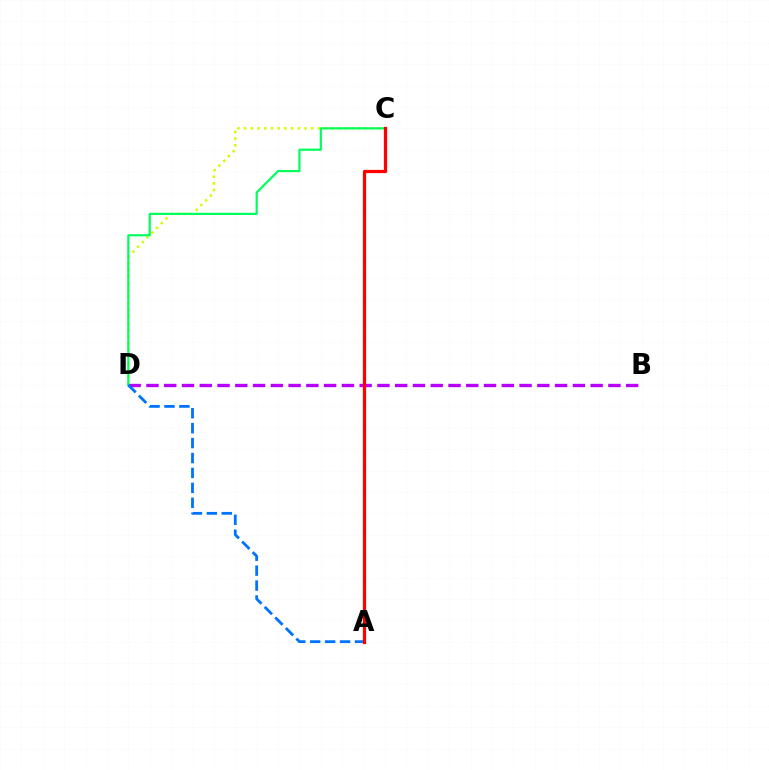{('C', 'D'): [{'color': '#d1ff00', 'line_style': 'dotted', 'thickness': 1.82}, {'color': '#00ff5c', 'line_style': 'solid', 'thickness': 1.58}], ('B', 'D'): [{'color': '#b900ff', 'line_style': 'dashed', 'thickness': 2.41}], ('A', 'D'): [{'color': '#0074ff', 'line_style': 'dashed', 'thickness': 2.03}], ('A', 'C'): [{'color': '#ff0000', 'line_style': 'solid', 'thickness': 2.33}]}